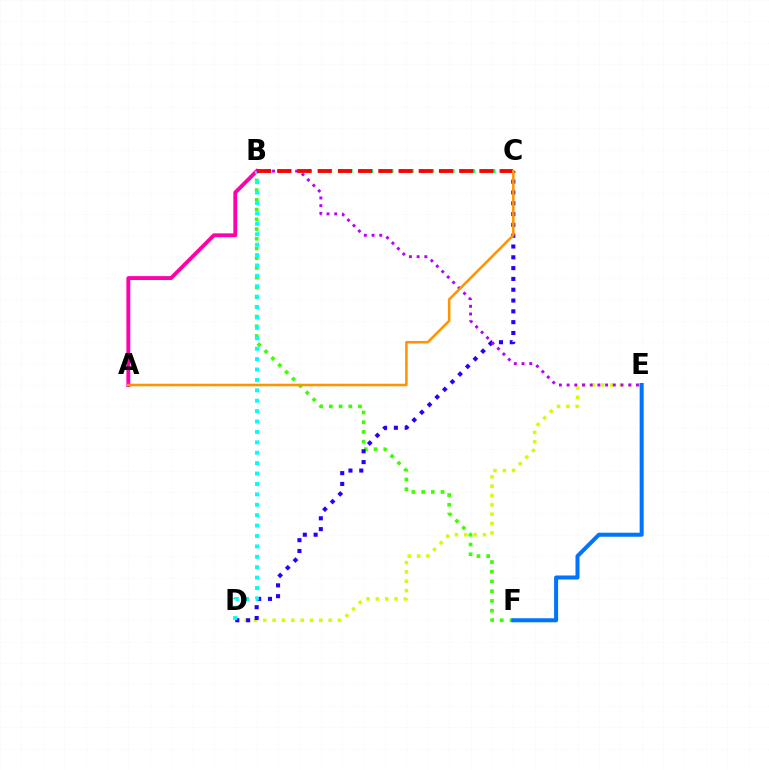{('A', 'B'): [{'color': '#ff00ac', 'line_style': 'solid', 'thickness': 2.79}], ('B', 'F'): [{'color': '#3dff00', 'line_style': 'dotted', 'thickness': 2.64}], ('D', 'E'): [{'color': '#d1ff00', 'line_style': 'dotted', 'thickness': 2.54}], ('E', 'F'): [{'color': '#0074ff', 'line_style': 'solid', 'thickness': 2.9}], ('C', 'D'): [{'color': '#2500ff', 'line_style': 'dotted', 'thickness': 2.94}], ('B', 'D'): [{'color': '#00fff6', 'line_style': 'dotted', 'thickness': 2.83}], ('B', 'C'): [{'color': '#00ff5c', 'line_style': 'dotted', 'thickness': 2.77}, {'color': '#ff0000', 'line_style': 'dashed', 'thickness': 2.75}], ('B', 'E'): [{'color': '#b900ff', 'line_style': 'dotted', 'thickness': 2.09}], ('A', 'C'): [{'color': '#ff9400', 'line_style': 'solid', 'thickness': 1.84}]}